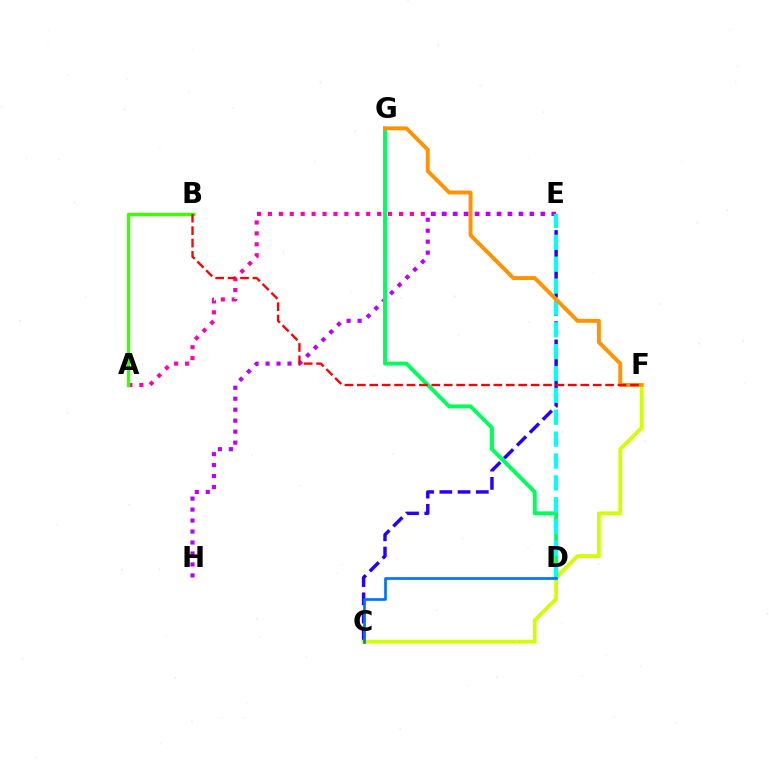{('C', 'E'): [{'color': '#2500ff', 'line_style': 'dashed', 'thickness': 2.48}], ('A', 'E'): [{'color': '#ff00ac', 'line_style': 'dotted', 'thickness': 2.97}], ('E', 'H'): [{'color': '#b900ff', 'line_style': 'dotted', 'thickness': 2.98}], ('C', 'F'): [{'color': '#d1ff00', 'line_style': 'solid', 'thickness': 2.74}], ('D', 'G'): [{'color': '#00ff5c', 'line_style': 'solid', 'thickness': 2.83}], ('A', 'B'): [{'color': '#3dff00', 'line_style': 'solid', 'thickness': 2.47}], ('D', 'E'): [{'color': '#00fff6', 'line_style': 'dashed', 'thickness': 2.97}], ('F', 'G'): [{'color': '#ff9400', 'line_style': 'solid', 'thickness': 2.83}], ('C', 'D'): [{'color': '#0074ff', 'line_style': 'solid', 'thickness': 1.94}], ('B', 'F'): [{'color': '#ff0000', 'line_style': 'dashed', 'thickness': 1.69}]}